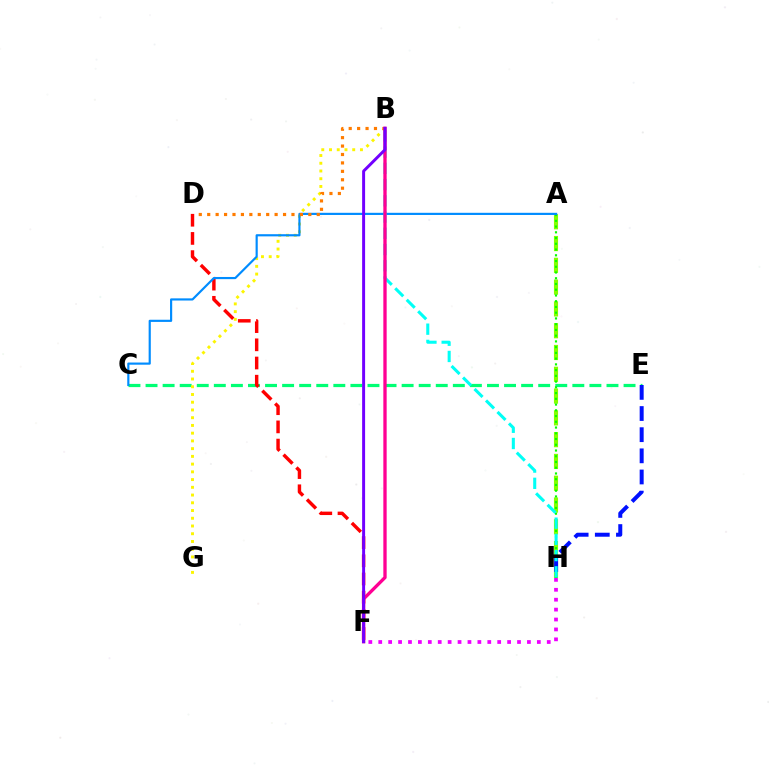{('C', 'E'): [{'color': '#00ff74', 'line_style': 'dashed', 'thickness': 2.32}], ('D', 'F'): [{'color': '#ff0000', 'line_style': 'dashed', 'thickness': 2.47}], ('A', 'H'): [{'color': '#84ff00', 'line_style': 'dashed', 'thickness': 2.96}, {'color': '#08ff00', 'line_style': 'dotted', 'thickness': 1.56}], ('B', 'G'): [{'color': '#fcf500', 'line_style': 'dotted', 'thickness': 2.1}], ('A', 'C'): [{'color': '#008cff', 'line_style': 'solid', 'thickness': 1.56}], ('F', 'H'): [{'color': '#ee00ff', 'line_style': 'dotted', 'thickness': 2.69}], ('B', 'D'): [{'color': '#ff7c00', 'line_style': 'dotted', 'thickness': 2.29}], ('E', 'H'): [{'color': '#0010ff', 'line_style': 'dashed', 'thickness': 2.87}], ('B', 'H'): [{'color': '#00fff6', 'line_style': 'dashed', 'thickness': 2.2}], ('B', 'F'): [{'color': '#ff0094', 'line_style': 'solid', 'thickness': 2.39}, {'color': '#7200ff', 'line_style': 'solid', 'thickness': 2.14}]}